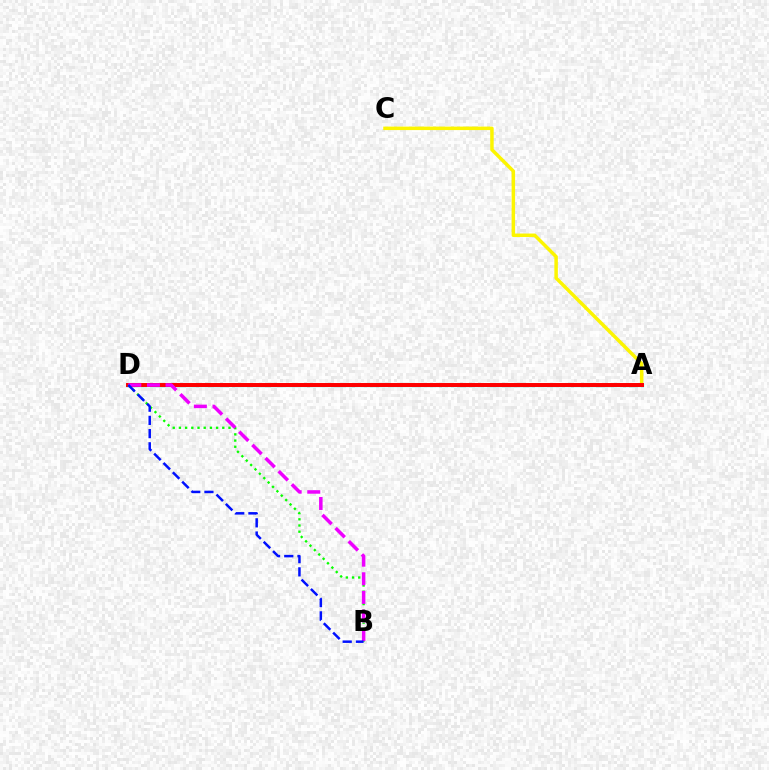{('A', 'C'): [{'color': '#fcf500', 'line_style': 'solid', 'thickness': 2.51}], ('A', 'D'): [{'color': '#00fff6', 'line_style': 'solid', 'thickness': 2.34}, {'color': '#ff0000', 'line_style': 'solid', 'thickness': 2.86}], ('B', 'D'): [{'color': '#08ff00', 'line_style': 'dotted', 'thickness': 1.68}, {'color': '#ee00ff', 'line_style': 'dashed', 'thickness': 2.53}, {'color': '#0010ff', 'line_style': 'dashed', 'thickness': 1.8}]}